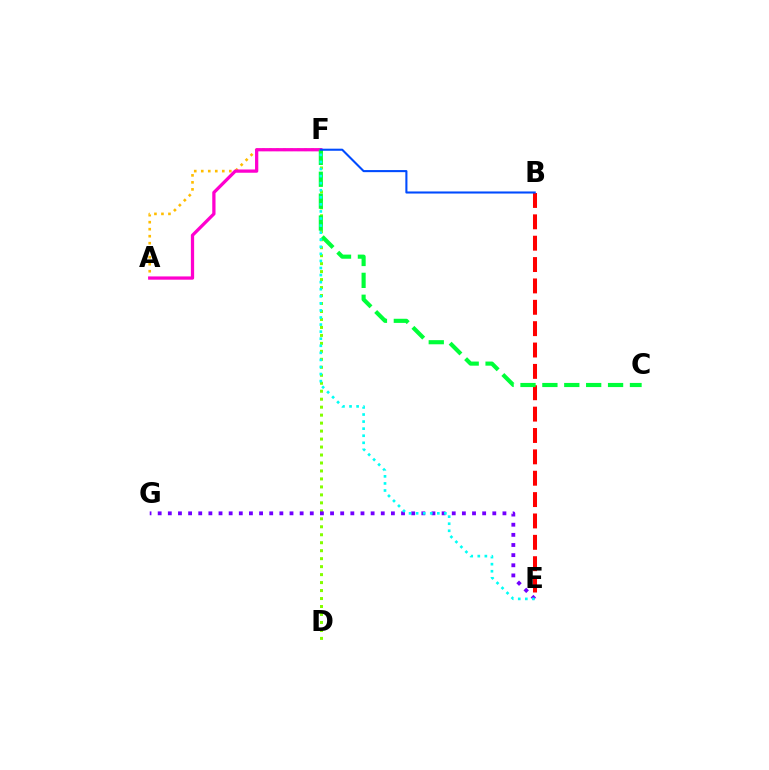{('A', 'F'): [{'color': '#ffbd00', 'line_style': 'dotted', 'thickness': 1.9}, {'color': '#ff00cf', 'line_style': 'solid', 'thickness': 2.35}], ('D', 'F'): [{'color': '#84ff00', 'line_style': 'dotted', 'thickness': 2.17}], ('B', 'E'): [{'color': '#ff0000', 'line_style': 'dashed', 'thickness': 2.9}], ('C', 'F'): [{'color': '#00ff39', 'line_style': 'dashed', 'thickness': 2.97}], ('B', 'F'): [{'color': '#004bff', 'line_style': 'solid', 'thickness': 1.5}], ('E', 'G'): [{'color': '#7200ff', 'line_style': 'dotted', 'thickness': 2.76}], ('E', 'F'): [{'color': '#00fff6', 'line_style': 'dotted', 'thickness': 1.92}]}